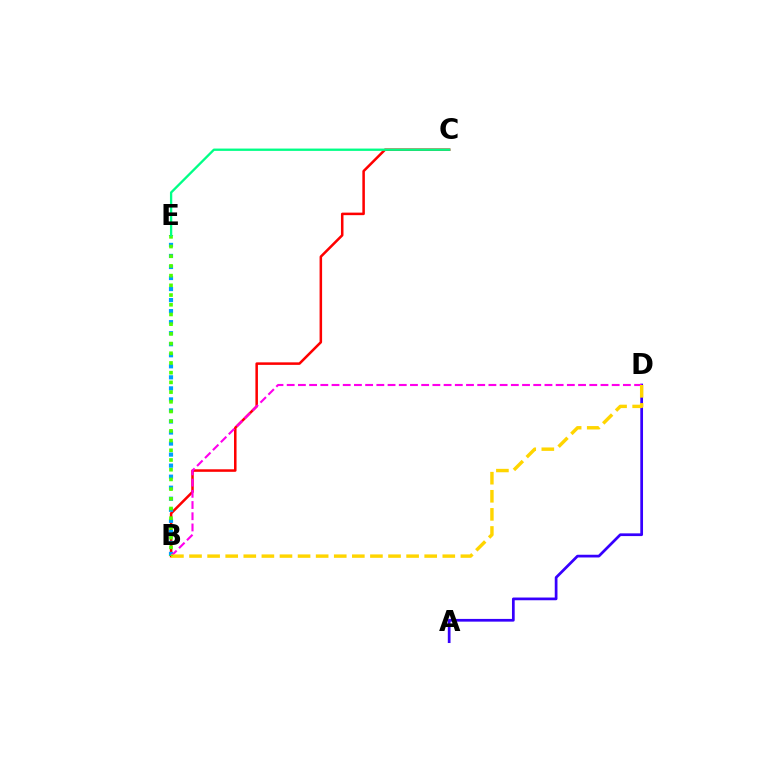{('A', 'D'): [{'color': '#3700ff', 'line_style': 'solid', 'thickness': 1.96}], ('B', 'C'): [{'color': '#ff0000', 'line_style': 'solid', 'thickness': 1.82}], ('B', 'E'): [{'color': '#009eff', 'line_style': 'dotted', 'thickness': 3.0}, {'color': '#4fff00', 'line_style': 'dotted', 'thickness': 2.64}], ('B', 'D'): [{'color': '#ff00ed', 'line_style': 'dashed', 'thickness': 1.52}, {'color': '#ffd500', 'line_style': 'dashed', 'thickness': 2.46}], ('C', 'E'): [{'color': '#00ff86', 'line_style': 'solid', 'thickness': 1.67}]}